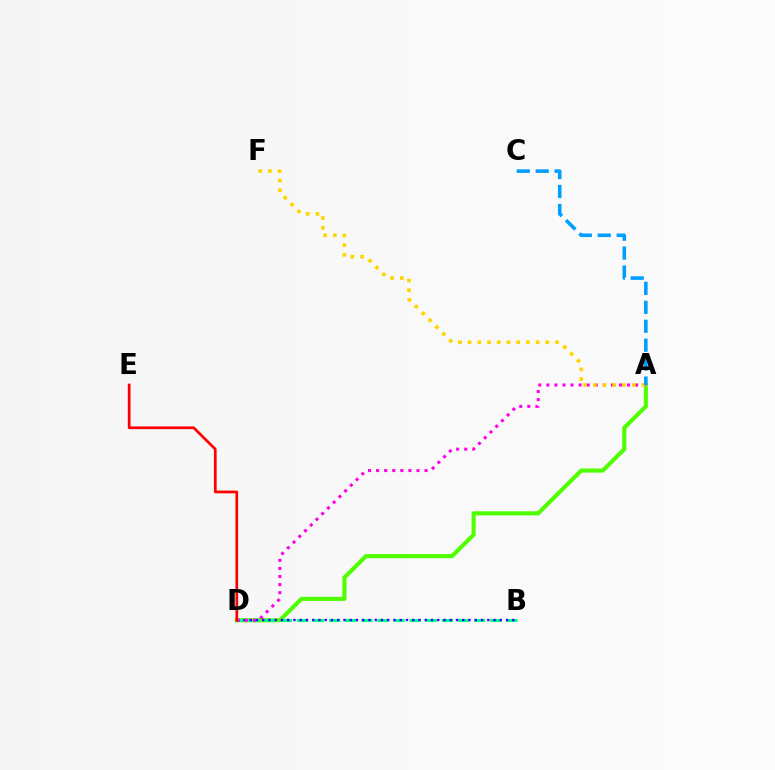{('A', 'D'): [{'color': '#4fff00', 'line_style': 'solid', 'thickness': 2.96}, {'color': '#ff00ed', 'line_style': 'dotted', 'thickness': 2.19}], ('B', 'D'): [{'color': '#00ff86', 'line_style': 'dashed', 'thickness': 2.19}, {'color': '#3700ff', 'line_style': 'dotted', 'thickness': 1.7}], ('A', 'F'): [{'color': '#ffd500', 'line_style': 'dotted', 'thickness': 2.64}], ('A', 'C'): [{'color': '#009eff', 'line_style': 'dashed', 'thickness': 2.57}], ('D', 'E'): [{'color': '#ff0000', 'line_style': 'solid', 'thickness': 1.96}]}